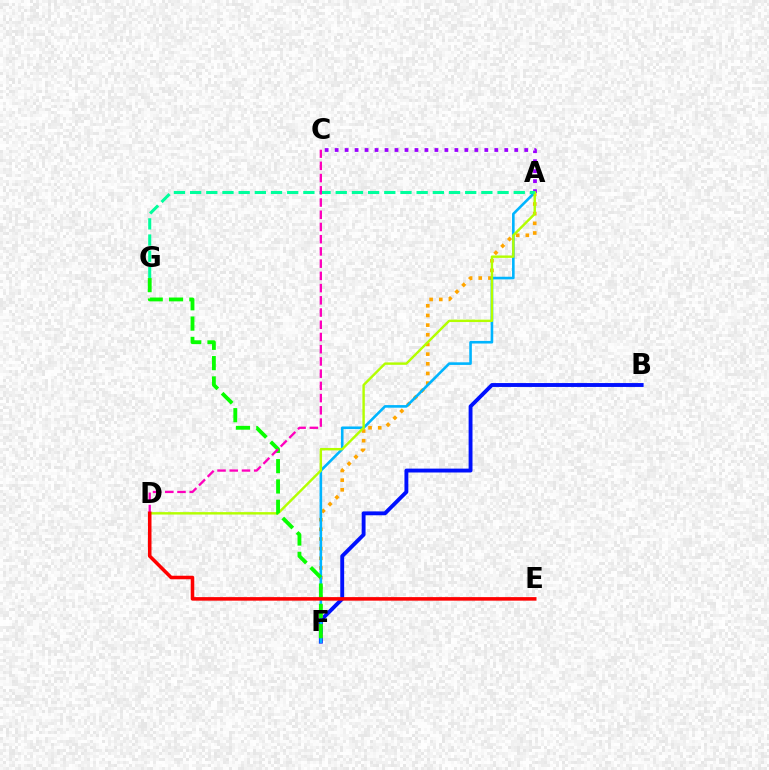{('A', 'C'): [{'color': '#9b00ff', 'line_style': 'dotted', 'thickness': 2.71}], ('B', 'F'): [{'color': '#0010ff', 'line_style': 'solid', 'thickness': 2.79}], ('A', 'F'): [{'color': '#ffa500', 'line_style': 'dotted', 'thickness': 2.63}, {'color': '#00b5ff', 'line_style': 'solid', 'thickness': 1.88}], ('A', 'D'): [{'color': '#b3ff00', 'line_style': 'solid', 'thickness': 1.74}], ('A', 'G'): [{'color': '#00ff9d', 'line_style': 'dashed', 'thickness': 2.2}], ('F', 'G'): [{'color': '#08ff00', 'line_style': 'dashed', 'thickness': 2.76}], ('C', 'D'): [{'color': '#ff00bd', 'line_style': 'dashed', 'thickness': 1.66}], ('D', 'E'): [{'color': '#ff0000', 'line_style': 'solid', 'thickness': 2.55}]}